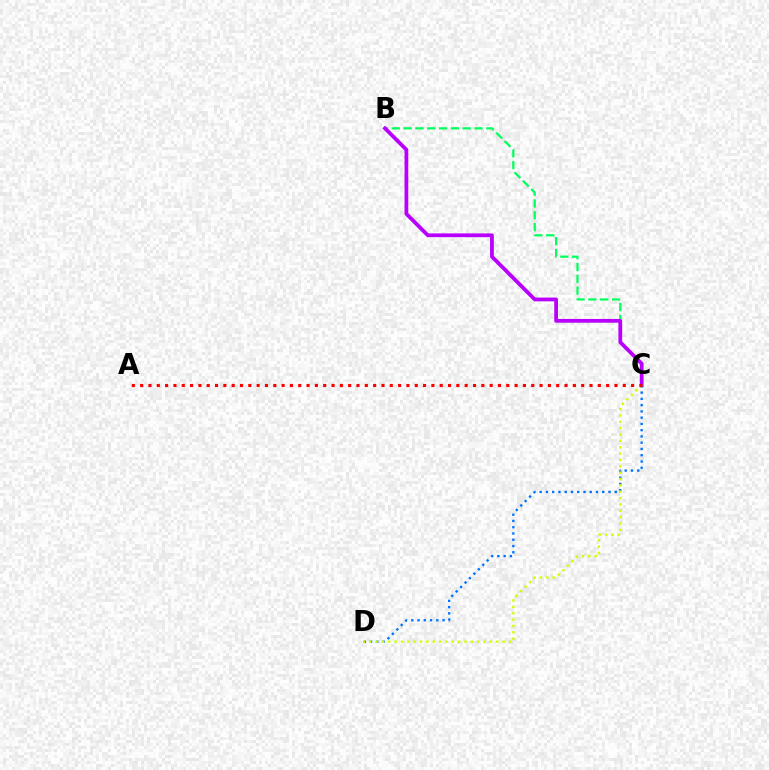{('B', 'C'): [{'color': '#00ff5c', 'line_style': 'dashed', 'thickness': 1.61}, {'color': '#b900ff', 'line_style': 'solid', 'thickness': 2.72}], ('C', 'D'): [{'color': '#0074ff', 'line_style': 'dotted', 'thickness': 1.7}, {'color': '#d1ff00', 'line_style': 'dotted', 'thickness': 1.73}], ('A', 'C'): [{'color': '#ff0000', 'line_style': 'dotted', 'thickness': 2.26}]}